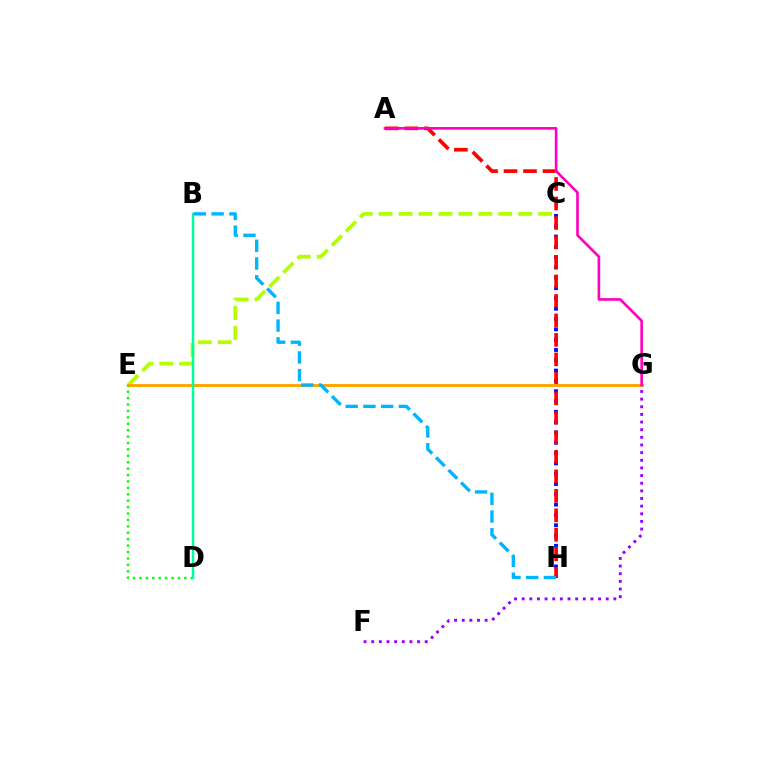{('C', 'H'): [{'color': '#0010ff', 'line_style': 'dotted', 'thickness': 2.8}], ('A', 'H'): [{'color': '#ff0000', 'line_style': 'dashed', 'thickness': 2.65}], ('C', 'E'): [{'color': '#b3ff00', 'line_style': 'dashed', 'thickness': 2.71}], ('E', 'G'): [{'color': '#ffa500', 'line_style': 'solid', 'thickness': 2.1}], ('D', 'E'): [{'color': '#08ff00', 'line_style': 'dotted', 'thickness': 1.74}], ('B', 'D'): [{'color': '#00ff9d', 'line_style': 'solid', 'thickness': 1.77}], ('F', 'G'): [{'color': '#9b00ff', 'line_style': 'dotted', 'thickness': 2.08}], ('B', 'H'): [{'color': '#00b5ff', 'line_style': 'dashed', 'thickness': 2.41}], ('A', 'G'): [{'color': '#ff00bd', 'line_style': 'solid', 'thickness': 1.9}]}